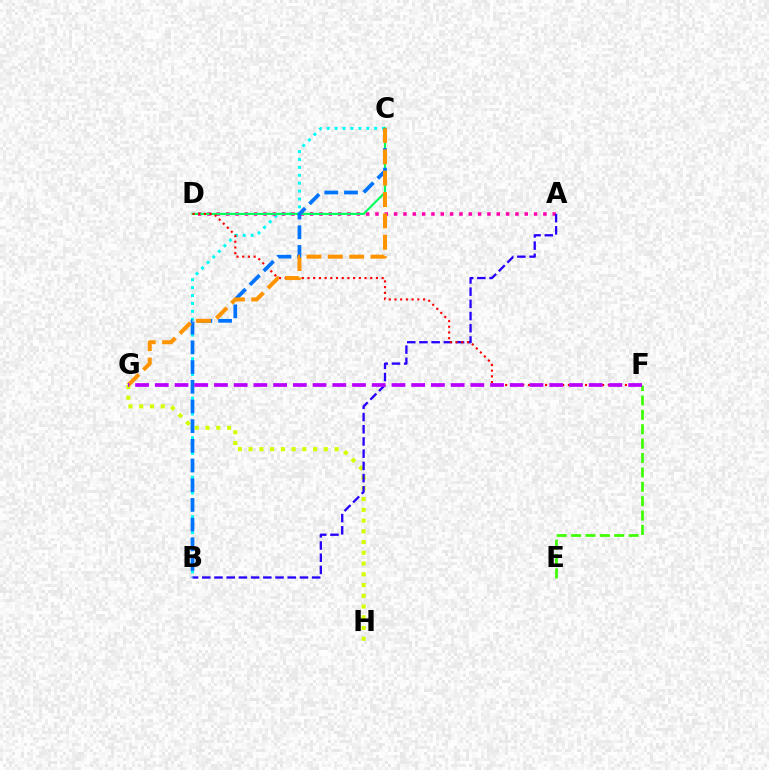{('B', 'C'): [{'color': '#00fff6', 'line_style': 'dotted', 'thickness': 2.15}, {'color': '#0074ff', 'line_style': 'dashed', 'thickness': 2.68}], ('G', 'H'): [{'color': '#d1ff00', 'line_style': 'dotted', 'thickness': 2.92}], ('A', 'D'): [{'color': '#ff00ac', 'line_style': 'dotted', 'thickness': 2.54}], ('A', 'B'): [{'color': '#2500ff', 'line_style': 'dashed', 'thickness': 1.66}], ('C', 'D'): [{'color': '#00ff5c', 'line_style': 'solid', 'thickness': 1.51}], ('D', 'F'): [{'color': '#ff0000', 'line_style': 'dotted', 'thickness': 1.55}], ('E', 'F'): [{'color': '#3dff00', 'line_style': 'dashed', 'thickness': 1.95}], ('C', 'G'): [{'color': '#ff9400', 'line_style': 'dashed', 'thickness': 2.9}], ('F', 'G'): [{'color': '#b900ff', 'line_style': 'dashed', 'thickness': 2.68}]}